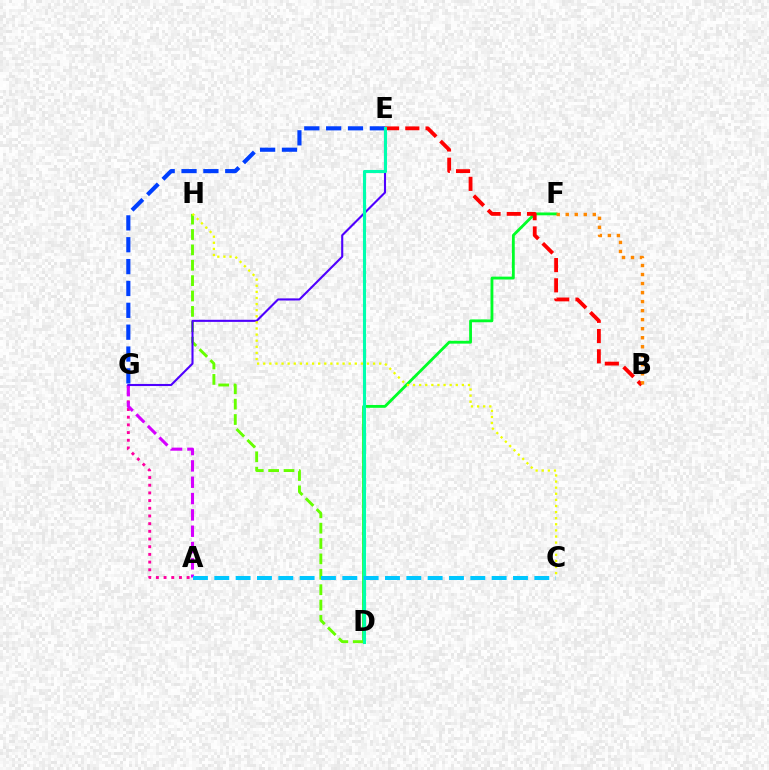{('A', 'G'): [{'color': '#ff00a0', 'line_style': 'dotted', 'thickness': 2.09}, {'color': '#d600ff', 'line_style': 'dashed', 'thickness': 2.22}], ('E', 'G'): [{'color': '#003fff', 'line_style': 'dashed', 'thickness': 2.97}, {'color': '#4f00ff', 'line_style': 'solid', 'thickness': 1.52}], ('D', 'F'): [{'color': '#00ff27', 'line_style': 'solid', 'thickness': 2.04}], ('D', 'H'): [{'color': '#66ff00', 'line_style': 'dashed', 'thickness': 2.09}], ('B', 'E'): [{'color': '#ff0000', 'line_style': 'dashed', 'thickness': 2.75}], ('B', 'F'): [{'color': '#ff8800', 'line_style': 'dotted', 'thickness': 2.45}], ('D', 'E'): [{'color': '#00ffaf', 'line_style': 'solid', 'thickness': 2.22}], ('C', 'H'): [{'color': '#eeff00', 'line_style': 'dotted', 'thickness': 1.66}], ('A', 'C'): [{'color': '#00c7ff', 'line_style': 'dashed', 'thickness': 2.9}]}